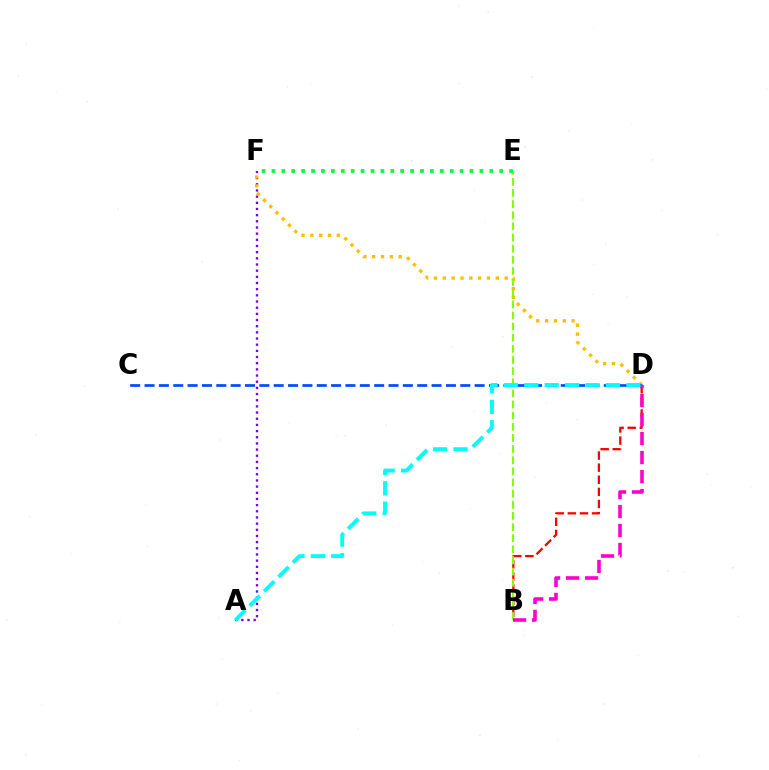{('B', 'D'): [{'color': '#ff0000', 'line_style': 'dashed', 'thickness': 1.65}, {'color': '#ff00cf', 'line_style': 'dashed', 'thickness': 2.58}], ('A', 'F'): [{'color': '#7200ff', 'line_style': 'dotted', 'thickness': 1.68}], ('D', 'F'): [{'color': '#ffbd00', 'line_style': 'dotted', 'thickness': 2.4}], ('B', 'E'): [{'color': '#84ff00', 'line_style': 'dashed', 'thickness': 1.51}], ('C', 'D'): [{'color': '#004bff', 'line_style': 'dashed', 'thickness': 1.95}], ('A', 'D'): [{'color': '#00fff6', 'line_style': 'dashed', 'thickness': 2.77}], ('E', 'F'): [{'color': '#00ff39', 'line_style': 'dotted', 'thickness': 2.69}]}